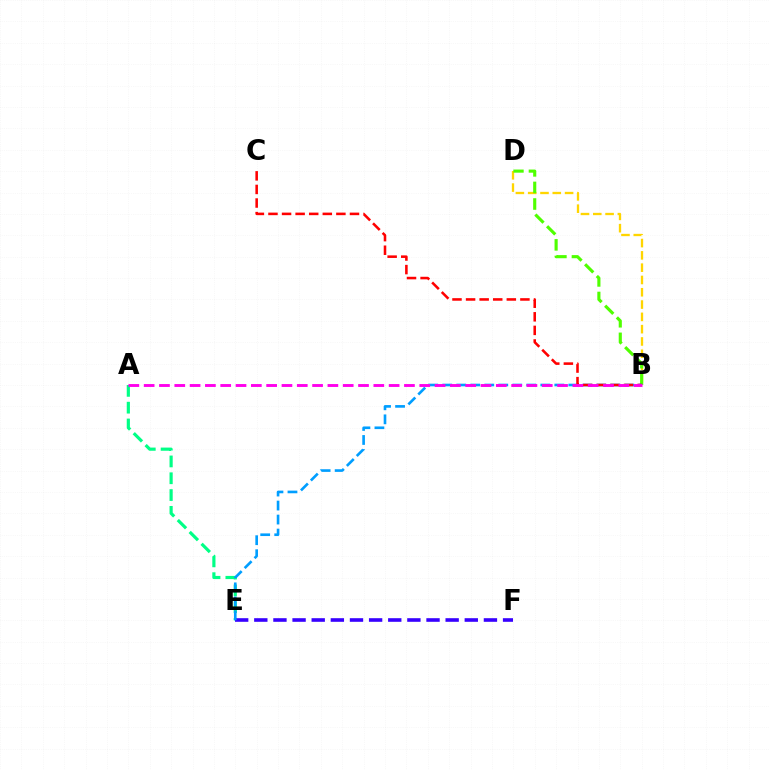{('B', 'D'): [{'color': '#ffd500', 'line_style': 'dashed', 'thickness': 1.67}, {'color': '#4fff00', 'line_style': 'dashed', 'thickness': 2.25}], ('A', 'E'): [{'color': '#00ff86', 'line_style': 'dashed', 'thickness': 2.28}], ('E', 'F'): [{'color': '#3700ff', 'line_style': 'dashed', 'thickness': 2.6}], ('B', 'E'): [{'color': '#009eff', 'line_style': 'dashed', 'thickness': 1.9}], ('B', 'C'): [{'color': '#ff0000', 'line_style': 'dashed', 'thickness': 1.85}], ('A', 'B'): [{'color': '#ff00ed', 'line_style': 'dashed', 'thickness': 2.08}]}